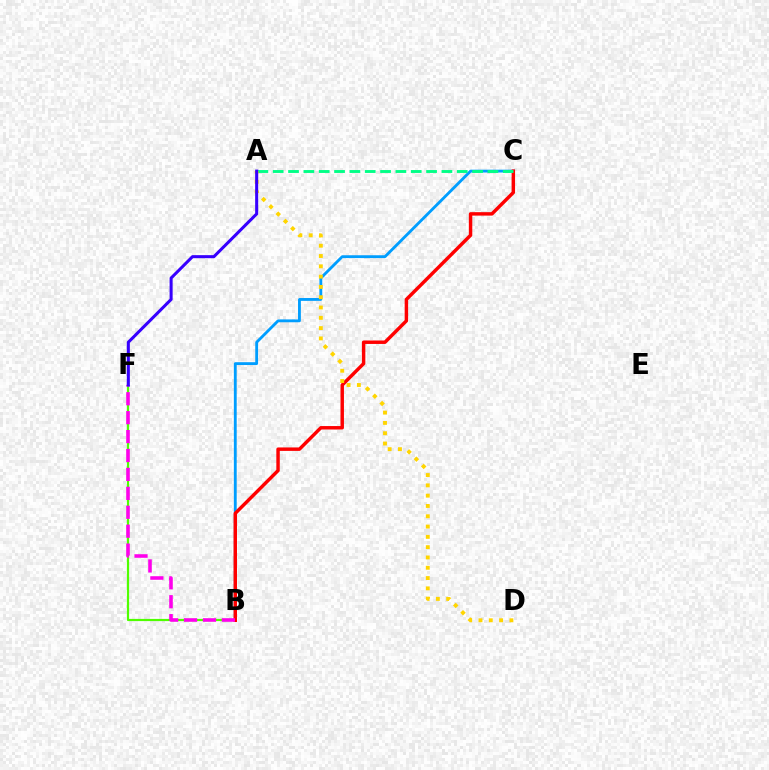{('B', 'F'): [{'color': '#4fff00', 'line_style': 'solid', 'thickness': 1.58}, {'color': '#ff00ed', 'line_style': 'dashed', 'thickness': 2.57}], ('B', 'C'): [{'color': '#009eff', 'line_style': 'solid', 'thickness': 2.05}, {'color': '#ff0000', 'line_style': 'solid', 'thickness': 2.48}], ('A', 'C'): [{'color': '#00ff86', 'line_style': 'dashed', 'thickness': 2.08}], ('A', 'D'): [{'color': '#ffd500', 'line_style': 'dotted', 'thickness': 2.8}], ('A', 'F'): [{'color': '#3700ff', 'line_style': 'solid', 'thickness': 2.19}]}